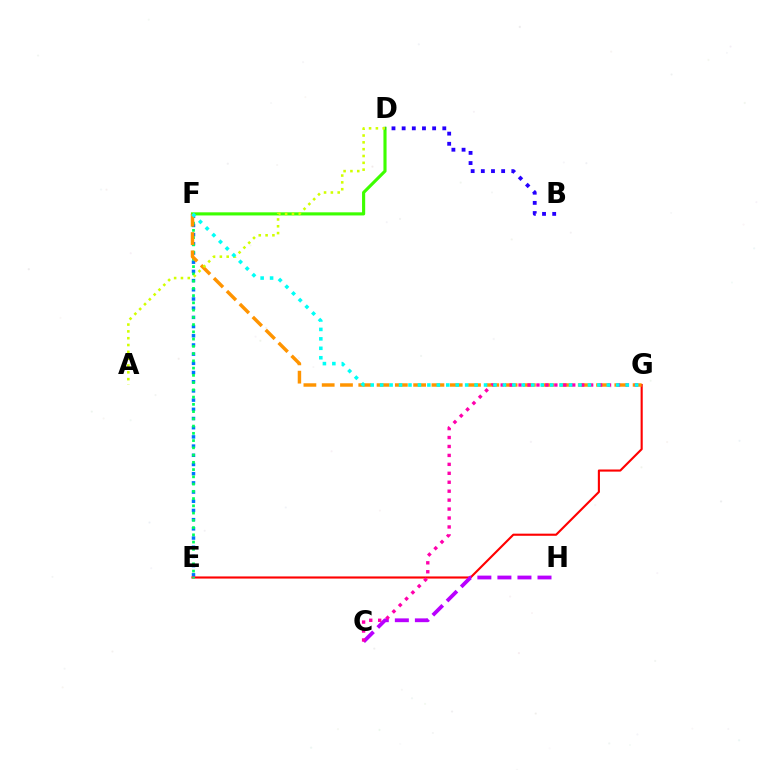{('E', 'F'): [{'color': '#0074ff', 'line_style': 'dotted', 'thickness': 2.5}, {'color': '#00ff5c', 'line_style': 'dotted', 'thickness': 1.97}], ('D', 'F'): [{'color': '#3dff00', 'line_style': 'solid', 'thickness': 2.25}], ('E', 'G'): [{'color': '#ff0000', 'line_style': 'solid', 'thickness': 1.53}], ('C', 'H'): [{'color': '#b900ff', 'line_style': 'dashed', 'thickness': 2.72}], ('F', 'G'): [{'color': '#ff9400', 'line_style': 'dashed', 'thickness': 2.48}, {'color': '#00fff6', 'line_style': 'dotted', 'thickness': 2.57}], ('C', 'G'): [{'color': '#ff00ac', 'line_style': 'dotted', 'thickness': 2.43}], ('A', 'D'): [{'color': '#d1ff00', 'line_style': 'dotted', 'thickness': 1.85}], ('B', 'D'): [{'color': '#2500ff', 'line_style': 'dotted', 'thickness': 2.76}]}